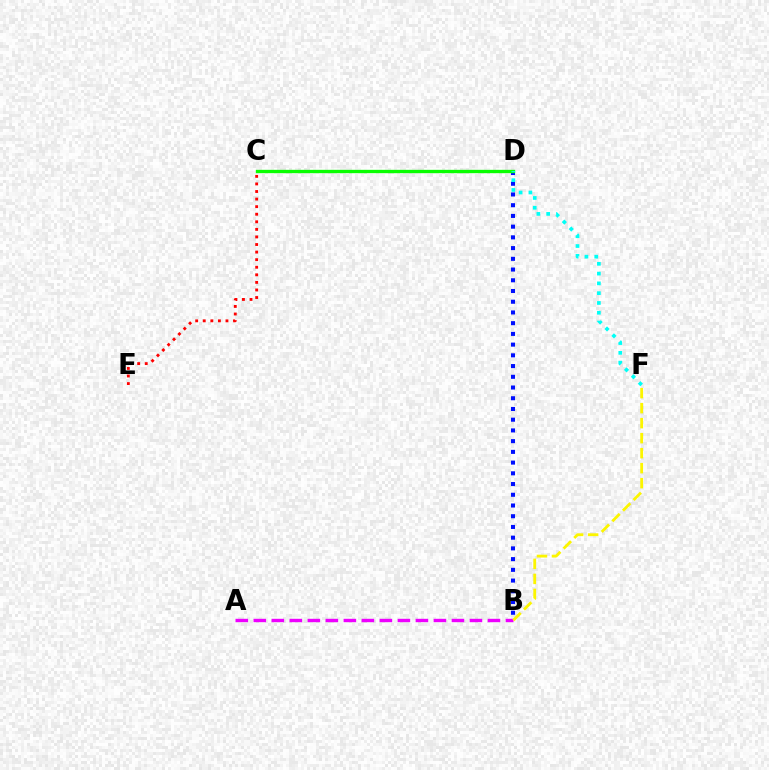{('B', 'D'): [{'color': '#0010ff', 'line_style': 'dotted', 'thickness': 2.91}], ('C', 'D'): [{'color': '#08ff00', 'line_style': 'solid', 'thickness': 2.41}], ('C', 'E'): [{'color': '#ff0000', 'line_style': 'dotted', 'thickness': 2.06}], ('A', 'B'): [{'color': '#ee00ff', 'line_style': 'dashed', 'thickness': 2.45}], ('D', 'F'): [{'color': '#00fff6', 'line_style': 'dotted', 'thickness': 2.66}], ('B', 'F'): [{'color': '#fcf500', 'line_style': 'dashed', 'thickness': 2.04}]}